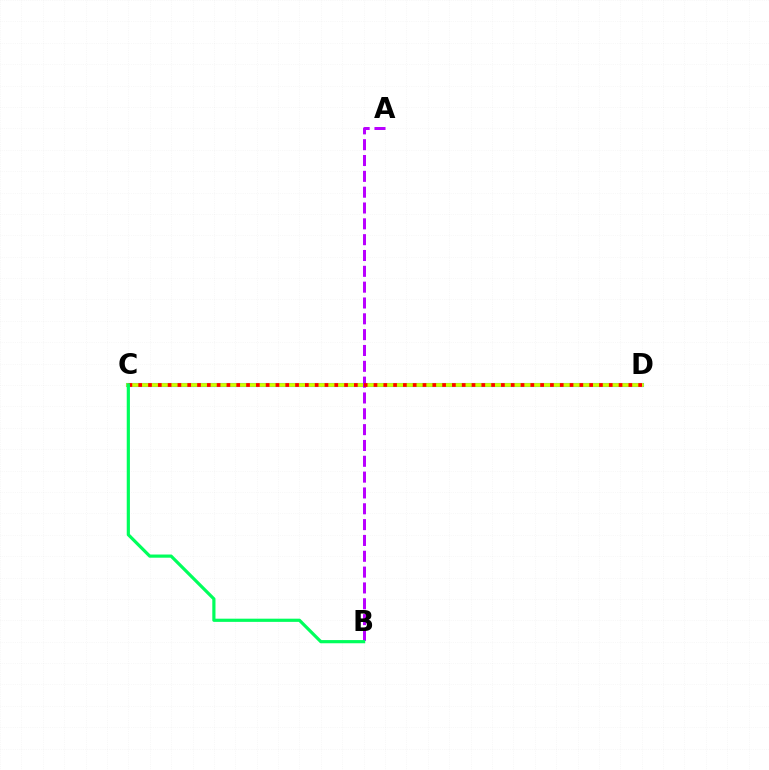{('C', 'D'): [{'color': '#0074ff', 'line_style': 'solid', 'thickness': 2.93}, {'color': '#d1ff00', 'line_style': 'solid', 'thickness': 2.69}, {'color': '#ff0000', 'line_style': 'dotted', 'thickness': 2.66}], ('A', 'B'): [{'color': '#b900ff', 'line_style': 'dashed', 'thickness': 2.15}], ('B', 'C'): [{'color': '#00ff5c', 'line_style': 'solid', 'thickness': 2.29}]}